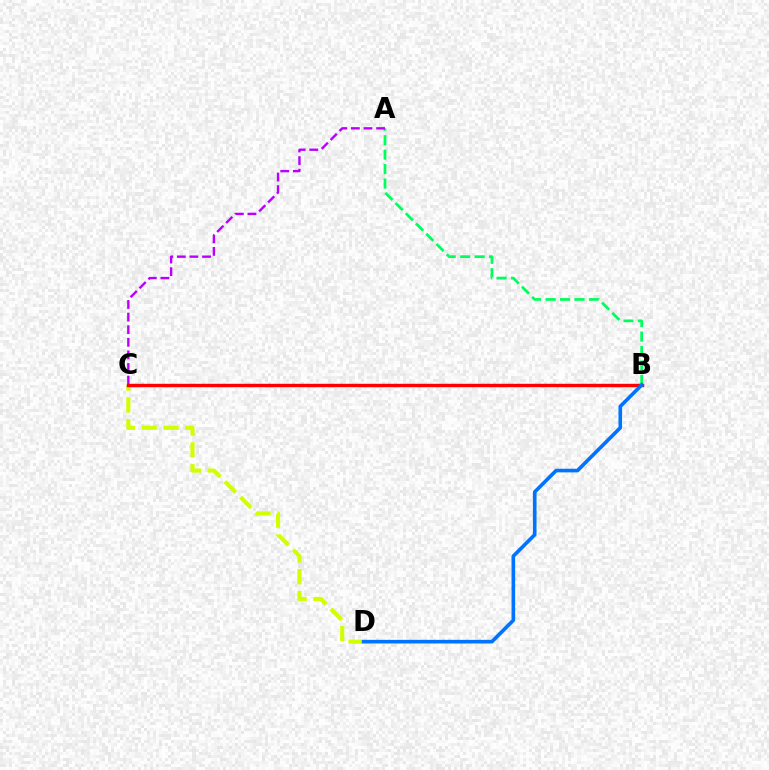{('C', 'D'): [{'color': '#d1ff00', 'line_style': 'dashed', 'thickness': 2.96}], ('A', 'B'): [{'color': '#00ff5c', 'line_style': 'dashed', 'thickness': 1.96}], ('A', 'C'): [{'color': '#b900ff', 'line_style': 'dashed', 'thickness': 1.71}], ('B', 'C'): [{'color': '#ff0000', 'line_style': 'solid', 'thickness': 2.46}], ('B', 'D'): [{'color': '#0074ff', 'line_style': 'solid', 'thickness': 2.62}]}